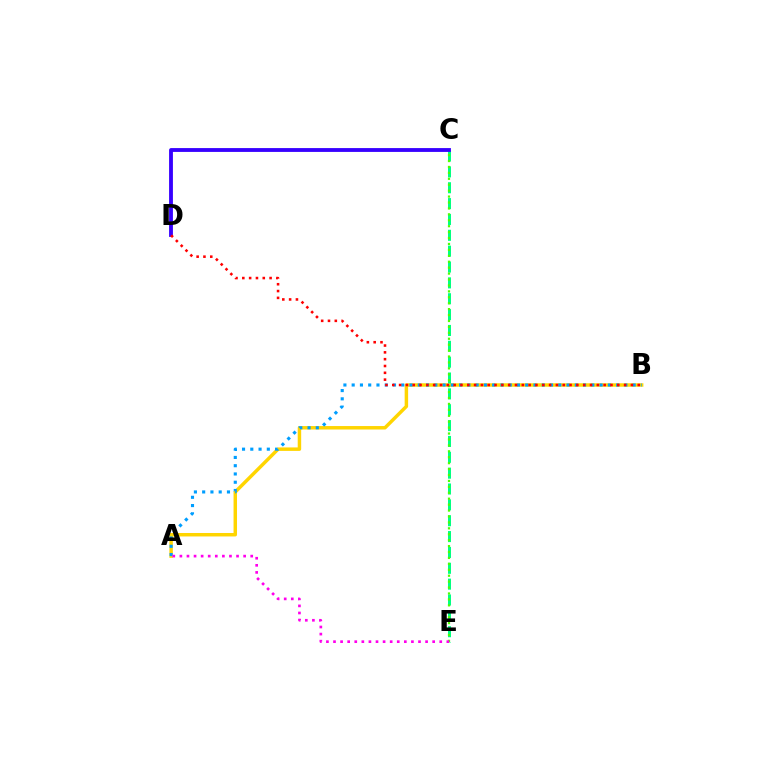{('A', 'B'): [{'color': '#ffd500', 'line_style': 'solid', 'thickness': 2.49}, {'color': '#009eff', 'line_style': 'dotted', 'thickness': 2.25}], ('C', 'E'): [{'color': '#00ff86', 'line_style': 'dashed', 'thickness': 2.15}, {'color': '#4fff00', 'line_style': 'dotted', 'thickness': 1.61}], ('C', 'D'): [{'color': '#3700ff', 'line_style': 'solid', 'thickness': 2.76}], ('A', 'E'): [{'color': '#ff00ed', 'line_style': 'dotted', 'thickness': 1.92}], ('B', 'D'): [{'color': '#ff0000', 'line_style': 'dotted', 'thickness': 1.85}]}